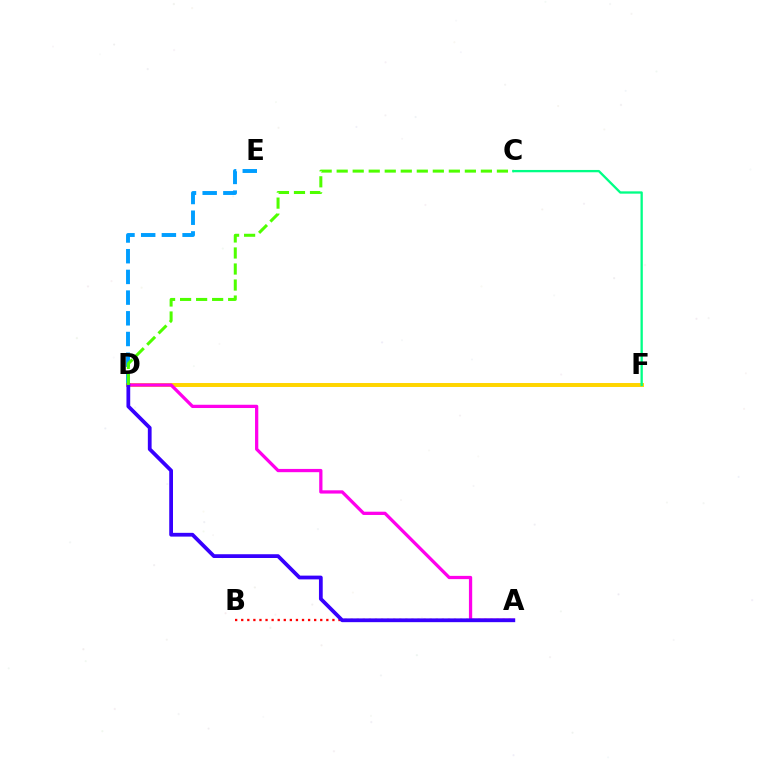{('A', 'B'): [{'color': '#ff0000', 'line_style': 'dotted', 'thickness': 1.65}], ('D', 'E'): [{'color': '#009eff', 'line_style': 'dashed', 'thickness': 2.81}], ('D', 'F'): [{'color': '#ffd500', 'line_style': 'solid', 'thickness': 2.84}], ('A', 'D'): [{'color': '#ff00ed', 'line_style': 'solid', 'thickness': 2.35}, {'color': '#3700ff', 'line_style': 'solid', 'thickness': 2.71}], ('C', 'D'): [{'color': '#4fff00', 'line_style': 'dashed', 'thickness': 2.18}], ('C', 'F'): [{'color': '#00ff86', 'line_style': 'solid', 'thickness': 1.66}]}